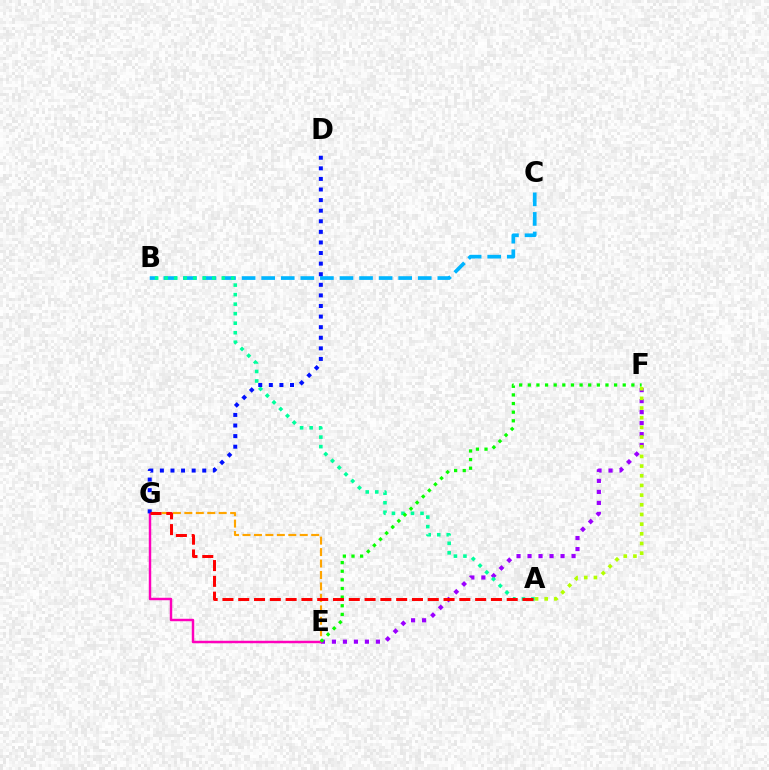{('B', 'C'): [{'color': '#00b5ff', 'line_style': 'dashed', 'thickness': 2.66}], ('E', 'F'): [{'color': '#9b00ff', 'line_style': 'dotted', 'thickness': 2.99}, {'color': '#08ff00', 'line_style': 'dotted', 'thickness': 2.34}], ('E', 'G'): [{'color': '#ffa500', 'line_style': 'dashed', 'thickness': 1.56}, {'color': '#ff00bd', 'line_style': 'solid', 'thickness': 1.76}], ('A', 'B'): [{'color': '#00ff9d', 'line_style': 'dotted', 'thickness': 2.59}], ('D', 'G'): [{'color': '#0010ff', 'line_style': 'dotted', 'thickness': 2.88}], ('A', 'G'): [{'color': '#ff0000', 'line_style': 'dashed', 'thickness': 2.15}], ('A', 'F'): [{'color': '#b3ff00', 'line_style': 'dotted', 'thickness': 2.63}]}